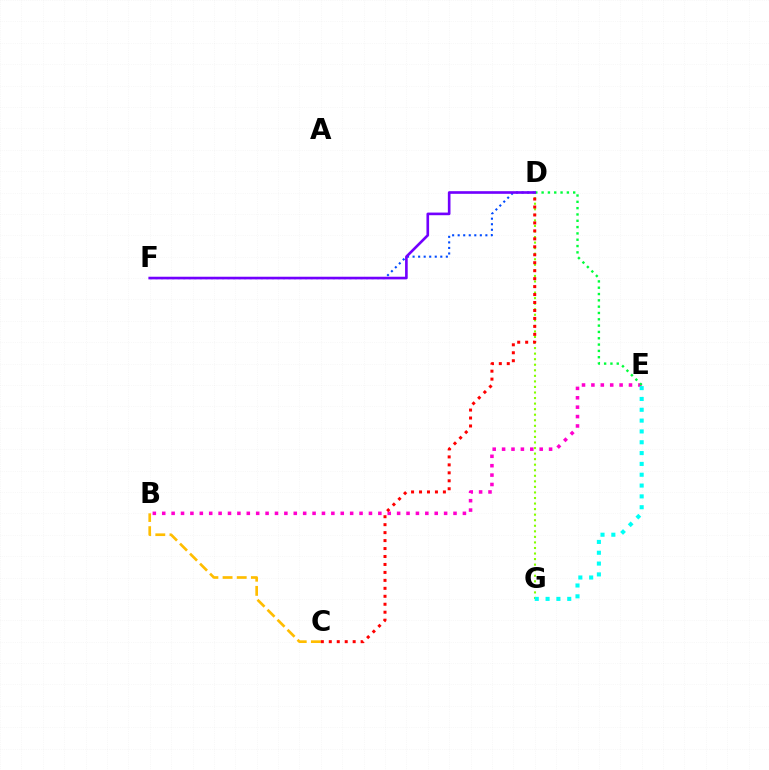{('B', 'C'): [{'color': '#ffbd00', 'line_style': 'dashed', 'thickness': 1.92}], ('D', 'F'): [{'color': '#004bff', 'line_style': 'dotted', 'thickness': 1.51}, {'color': '#7200ff', 'line_style': 'solid', 'thickness': 1.9}], ('B', 'E'): [{'color': '#ff00cf', 'line_style': 'dotted', 'thickness': 2.55}], ('D', 'G'): [{'color': '#84ff00', 'line_style': 'dotted', 'thickness': 1.51}], ('E', 'G'): [{'color': '#00fff6', 'line_style': 'dotted', 'thickness': 2.94}], ('D', 'E'): [{'color': '#00ff39', 'line_style': 'dotted', 'thickness': 1.72}], ('C', 'D'): [{'color': '#ff0000', 'line_style': 'dotted', 'thickness': 2.16}]}